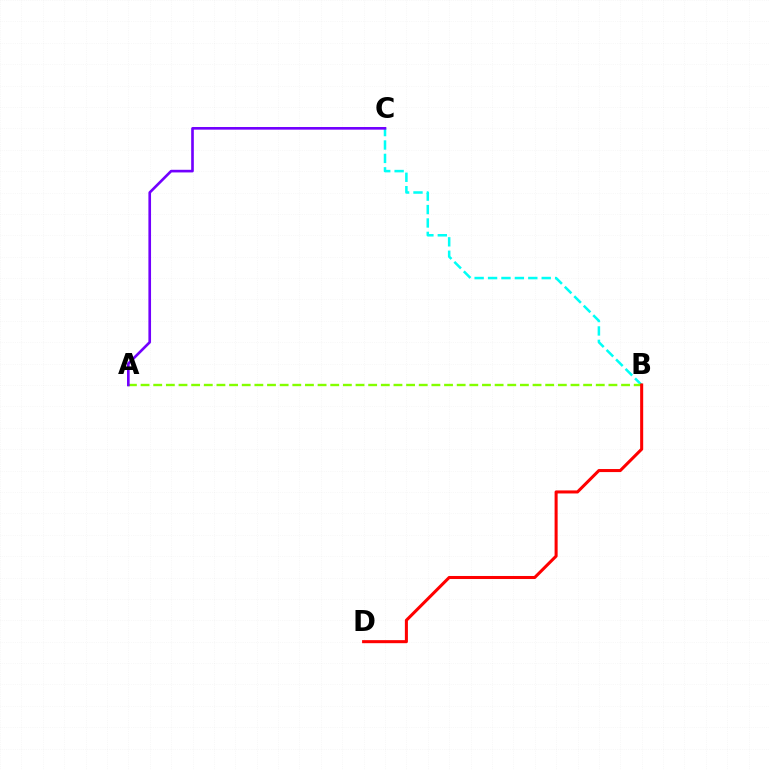{('B', 'C'): [{'color': '#00fff6', 'line_style': 'dashed', 'thickness': 1.82}], ('A', 'B'): [{'color': '#84ff00', 'line_style': 'dashed', 'thickness': 1.72}], ('B', 'D'): [{'color': '#ff0000', 'line_style': 'solid', 'thickness': 2.19}], ('A', 'C'): [{'color': '#7200ff', 'line_style': 'solid', 'thickness': 1.9}]}